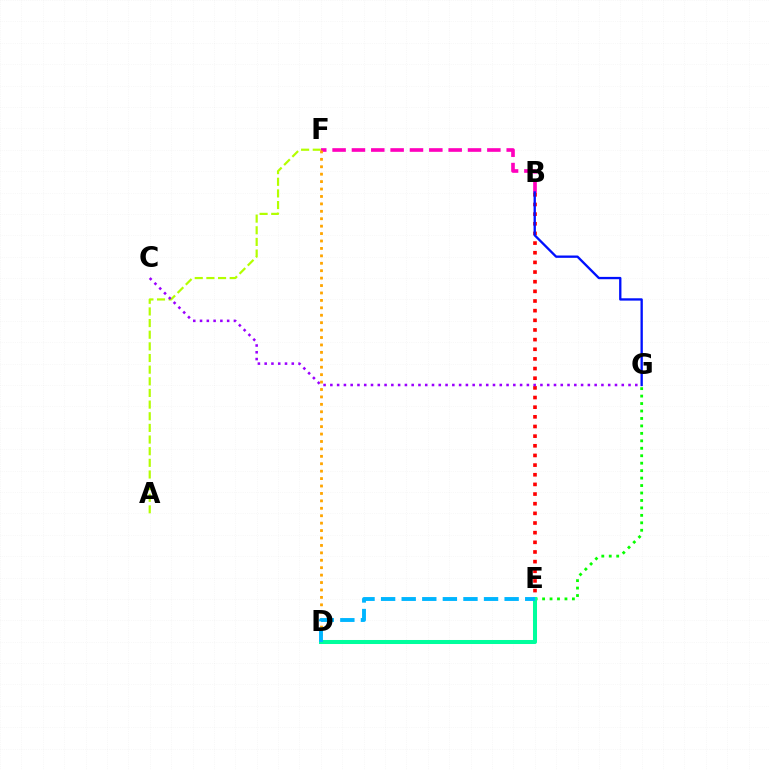{('A', 'F'): [{'color': '#b3ff00', 'line_style': 'dashed', 'thickness': 1.58}], ('B', 'E'): [{'color': '#ff0000', 'line_style': 'dotted', 'thickness': 2.62}], ('B', 'F'): [{'color': '#ff00bd', 'line_style': 'dashed', 'thickness': 2.63}], ('C', 'G'): [{'color': '#9b00ff', 'line_style': 'dotted', 'thickness': 1.84}], ('D', 'F'): [{'color': '#ffa500', 'line_style': 'dotted', 'thickness': 2.02}], ('E', 'G'): [{'color': '#08ff00', 'line_style': 'dotted', 'thickness': 2.03}], ('D', 'E'): [{'color': '#00ff9d', 'line_style': 'solid', 'thickness': 2.89}, {'color': '#00b5ff', 'line_style': 'dashed', 'thickness': 2.8}], ('B', 'G'): [{'color': '#0010ff', 'line_style': 'solid', 'thickness': 1.68}]}